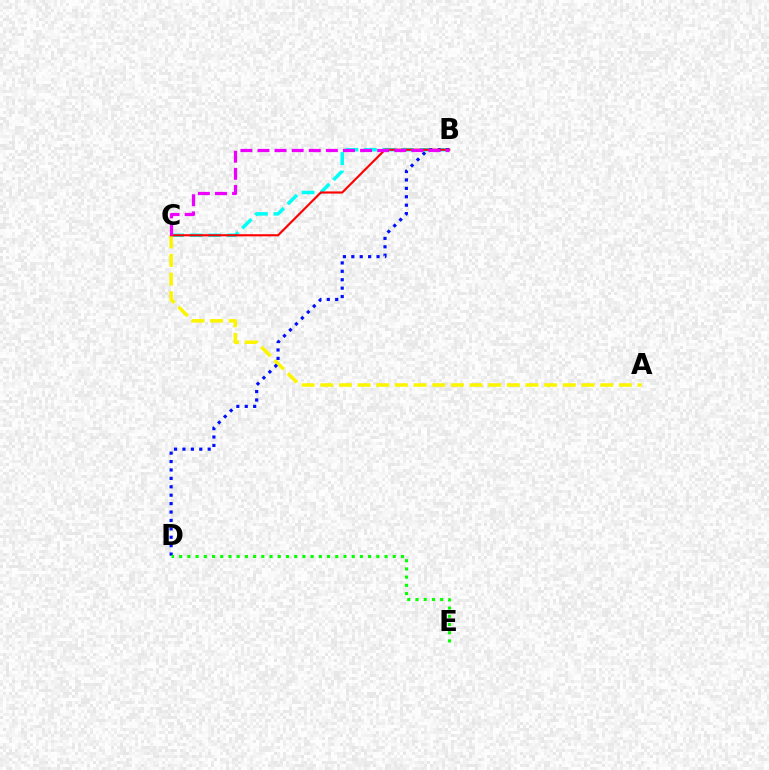{('B', 'C'): [{'color': '#00fff6', 'line_style': 'dashed', 'thickness': 2.52}, {'color': '#ff0000', 'line_style': 'solid', 'thickness': 1.53}, {'color': '#ee00ff', 'line_style': 'dashed', 'thickness': 2.32}], ('A', 'C'): [{'color': '#fcf500', 'line_style': 'dashed', 'thickness': 2.54}], ('B', 'D'): [{'color': '#0010ff', 'line_style': 'dotted', 'thickness': 2.29}], ('D', 'E'): [{'color': '#08ff00', 'line_style': 'dotted', 'thickness': 2.23}]}